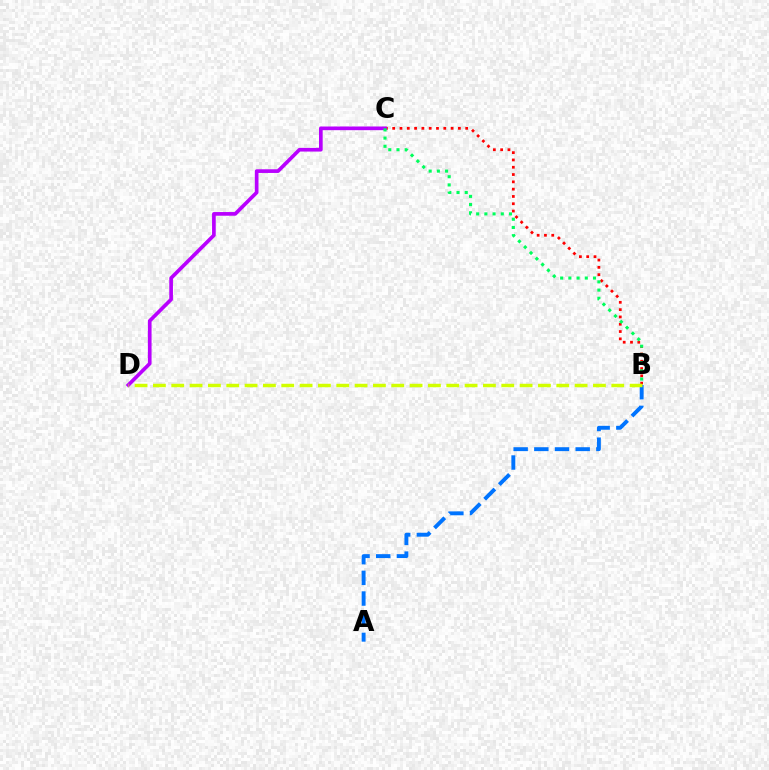{('B', 'C'): [{'color': '#ff0000', 'line_style': 'dotted', 'thickness': 1.98}, {'color': '#00ff5c', 'line_style': 'dotted', 'thickness': 2.23}], ('A', 'B'): [{'color': '#0074ff', 'line_style': 'dashed', 'thickness': 2.81}], ('C', 'D'): [{'color': '#b900ff', 'line_style': 'solid', 'thickness': 2.65}], ('B', 'D'): [{'color': '#d1ff00', 'line_style': 'dashed', 'thickness': 2.49}]}